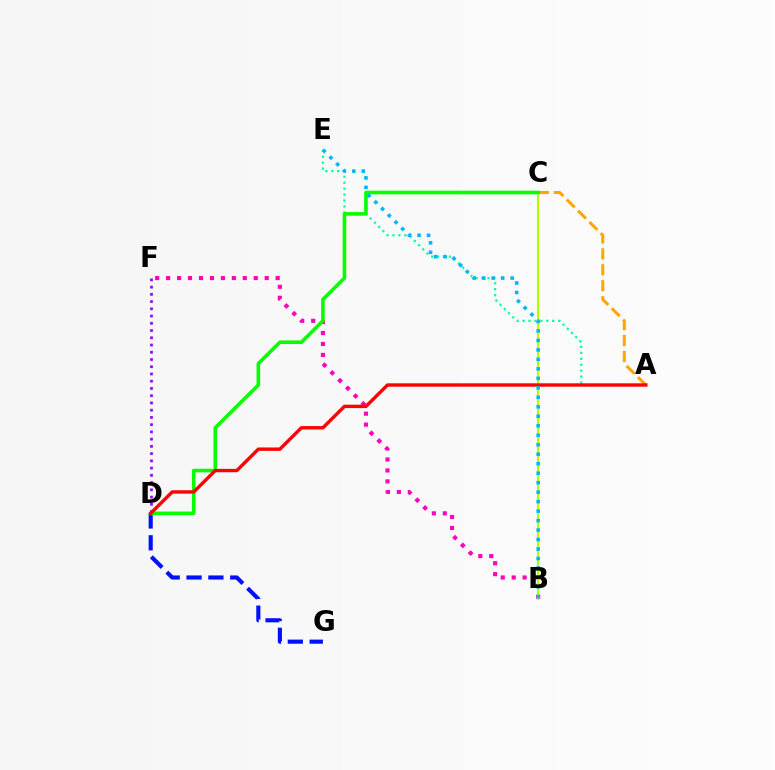{('D', 'F'): [{'color': '#9b00ff', 'line_style': 'dotted', 'thickness': 1.97}], ('A', 'E'): [{'color': '#00ff9d', 'line_style': 'dotted', 'thickness': 1.61}], ('D', 'G'): [{'color': '#0010ff', 'line_style': 'dashed', 'thickness': 2.97}], ('A', 'C'): [{'color': '#ffa500', 'line_style': 'dashed', 'thickness': 2.17}], ('B', 'F'): [{'color': '#ff00bd', 'line_style': 'dotted', 'thickness': 2.98}], ('B', 'C'): [{'color': '#b3ff00', 'line_style': 'solid', 'thickness': 1.54}], ('C', 'D'): [{'color': '#08ff00', 'line_style': 'solid', 'thickness': 2.59}], ('A', 'D'): [{'color': '#ff0000', 'line_style': 'solid', 'thickness': 2.44}], ('B', 'E'): [{'color': '#00b5ff', 'line_style': 'dotted', 'thickness': 2.58}]}